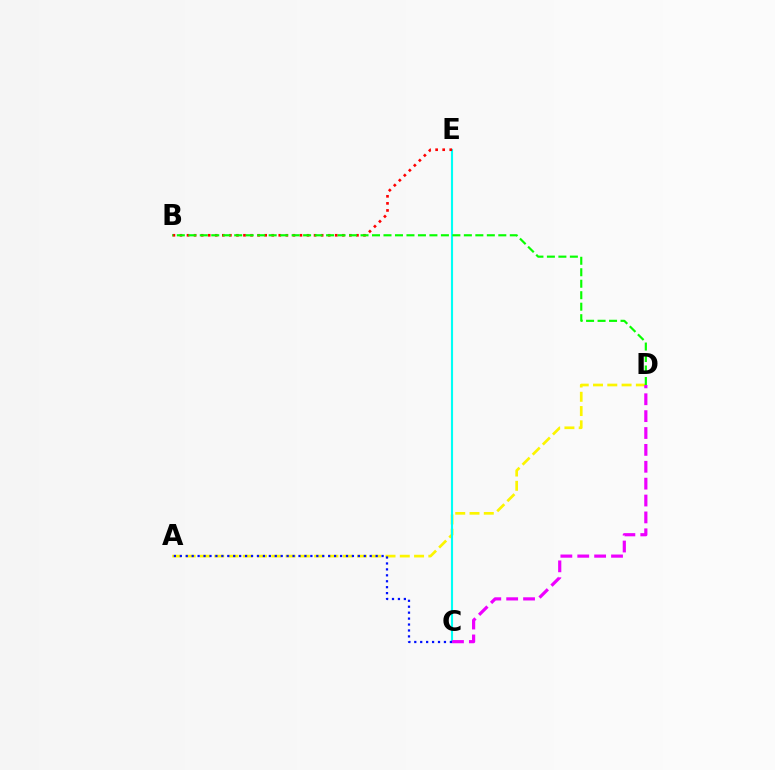{('A', 'D'): [{'color': '#fcf500', 'line_style': 'dashed', 'thickness': 1.94}], ('C', 'E'): [{'color': '#00fff6', 'line_style': 'solid', 'thickness': 1.53}], ('B', 'E'): [{'color': '#ff0000', 'line_style': 'dotted', 'thickness': 1.92}], ('C', 'D'): [{'color': '#ee00ff', 'line_style': 'dashed', 'thickness': 2.29}], ('A', 'C'): [{'color': '#0010ff', 'line_style': 'dotted', 'thickness': 1.61}], ('B', 'D'): [{'color': '#08ff00', 'line_style': 'dashed', 'thickness': 1.56}]}